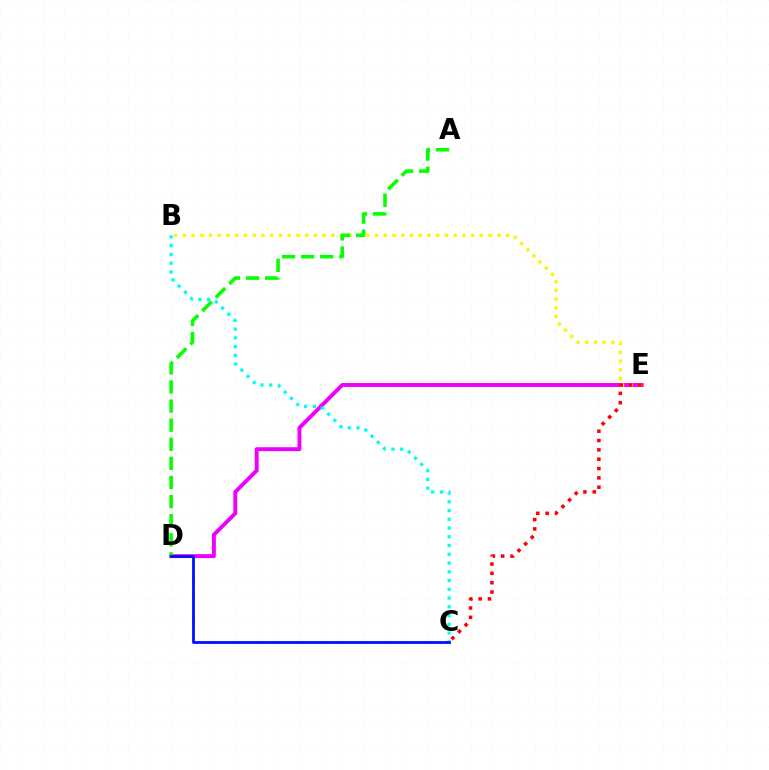{('D', 'E'): [{'color': '#ee00ff', 'line_style': 'solid', 'thickness': 2.83}], ('B', 'E'): [{'color': '#fcf500', 'line_style': 'dotted', 'thickness': 2.37}], ('C', 'E'): [{'color': '#ff0000', 'line_style': 'dotted', 'thickness': 2.54}], ('A', 'D'): [{'color': '#08ff00', 'line_style': 'dashed', 'thickness': 2.6}], ('B', 'C'): [{'color': '#00fff6', 'line_style': 'dotted', 'thickness': 2.38}], ('C', 'D'): [{'color': '#0010ff', 'line_style': 'solid', 'thickness': 2.02}]}